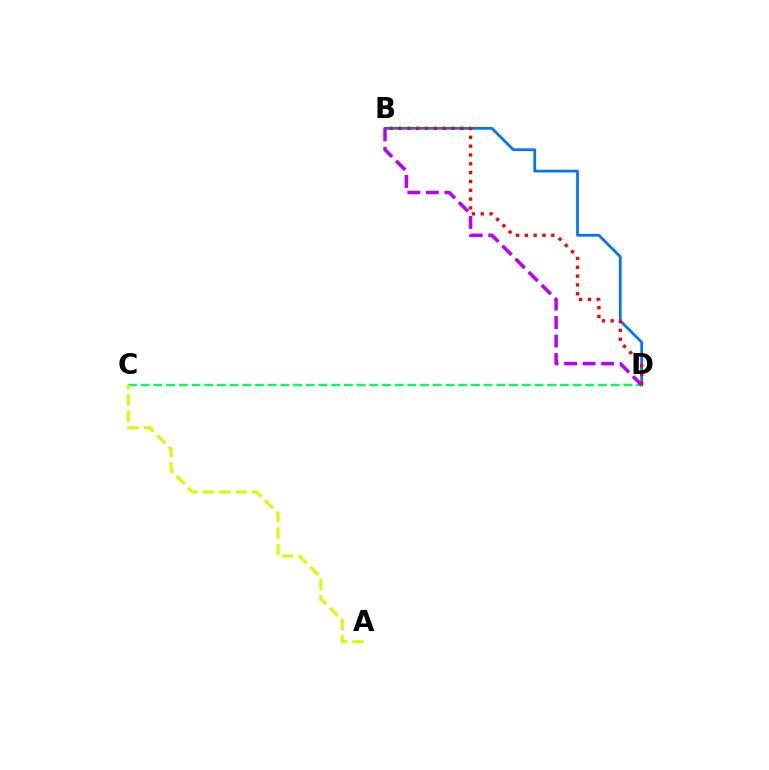{('B', 'D'): [{'color': '#0074ff', 'line_style': 'solid', 'thickness': 1.97}, {'color': '#b900ff', 'line_style': 'dashed', 'thickness': 2.52}, {'color': '#ff0000', 'line_style': 'dotted', 'thickness': 2.4}], ('C', 'D'): [{'color': '#00ff5c', 'line_style': 'dashed', 'thickness': 1.73}], ('A', 'C'): [{'color': '#d1ff00', 'line_style': 'dashed', 'thickness': 2.22}]}